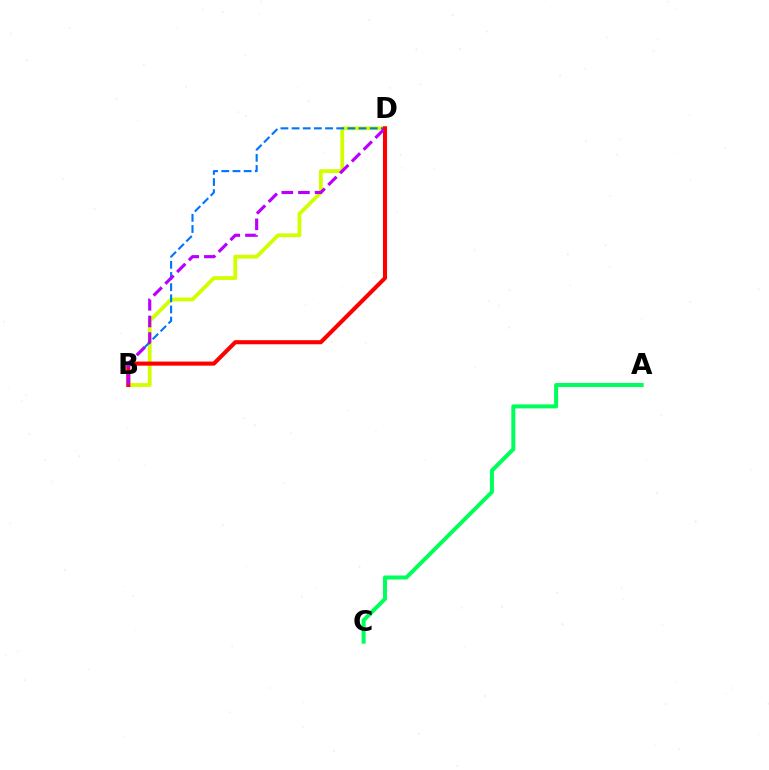{('B', 'D'): [{'color': '#d1ff00', 'line_style': 'solid', 'thickness': 2.74}, {'color': '#0074ff', 'line_style': 'dashed', 'thickness': 1.52}, {'color': '#ff0000', 'line_style': 'solid', 'thickness': 2.94}, {'color': '#b900ff', 'line_style': 'dashed', 'thickness': 2.26}], ('A', 'C'): [{'color': '#00ff5c', 'line_style': 'solid', 'thickness': 2.89}]}